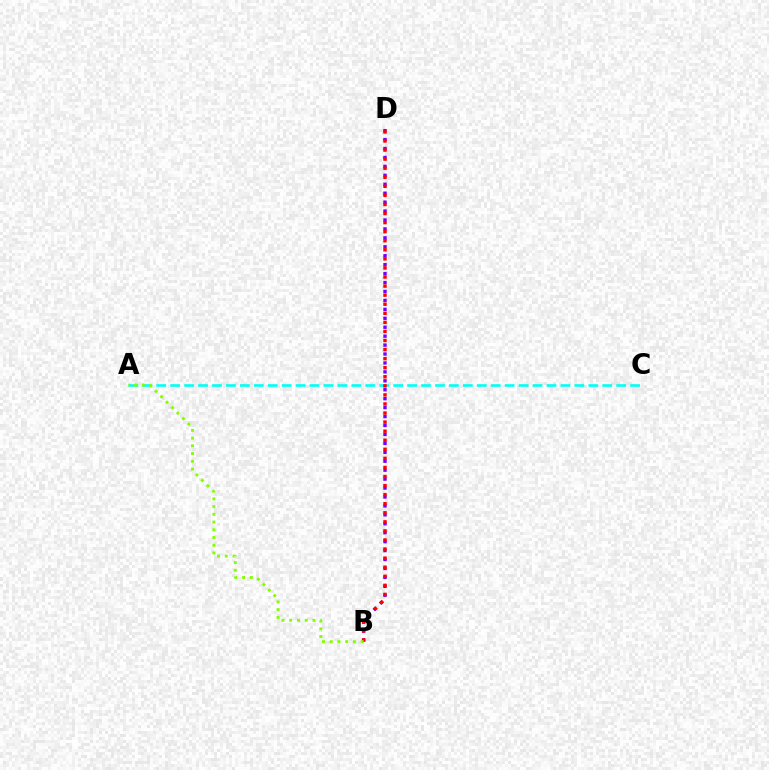{('B', 'D'): [{'color': '#7200ff', 'line_style': 'dotted', 'thickness': 2.43}, {'color': '#ff0000', 'line_style': 'dotted', 'thickness': 2.46}], ('A', 'C'): [{'color': '#00fff6', 'line_style': 'dashed', 'thickness': 1.89}], ('A', 'B'): [{'color': '#84ff00', 'line_style': 'dotted', 'thickness': 2.1}]}